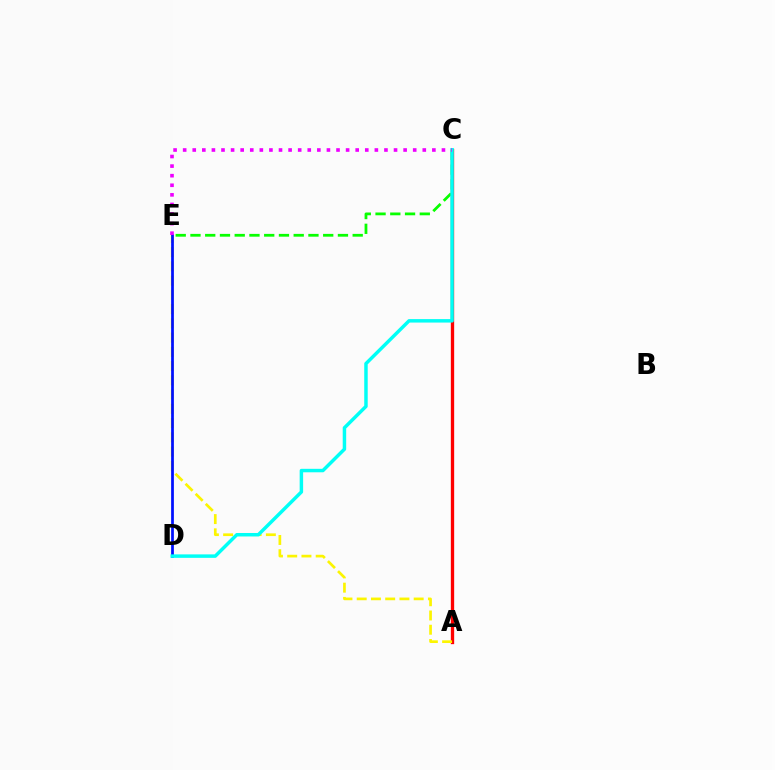{('C', 'E'): [{'color': '#08ff00', 'line_style': 'dashed', 'thickness': 2.0}, {'color': '#ee00ff', 'line_style': 'dotted', 'thickness': 2.6}], ('A', 'C'): [{'color': '#ff0000', 'line_style': 'solid', 'thickness': 2.39}], ('A', 'E'): [{'color': '#fcf500', 'line_style': 'dashed', 'thickness': 1.93}], ('D', 'E'): [{'color': '#0010ff', 'line_style': 'solid', 'thickness': 1.97}], ('C', 'D'): [{'color': '#00fff6', 'line_style': 'solid', 'thickness': 2.49}]}